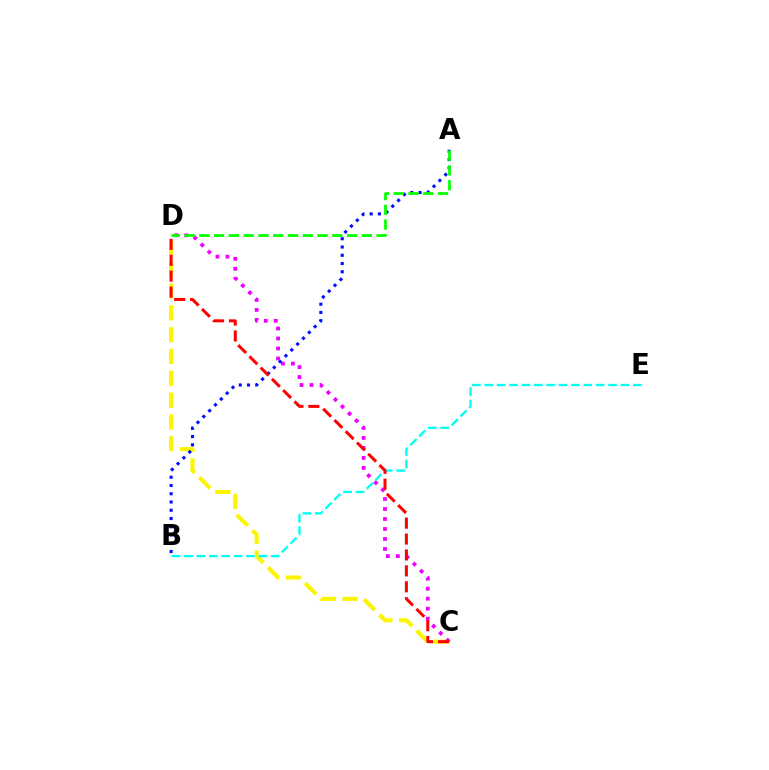{('C', 'D'): [{'color': '#fcf500', 'line_style': 'dashed', 'thickness': 2.97}, {'color': '#ee00ff', 'line_style': 'dotted', 'thickness': 2.72}, {'color': '#ff0000', 'line_style': 'dashed', 'thickness': 2.16}], ('A', 'B'): [{'color': '#0010ff', 'line_style': 'dotted', 'thickness': 2.24}], ('B', 'E'): [{'color': '#00fff6', 'line_style': 'dashed', 'thickness': 1.68}], ('A', 'D'): [{'color': '#08ff00', 'line_style': 'dashed', 'thickness': 2.01}]}